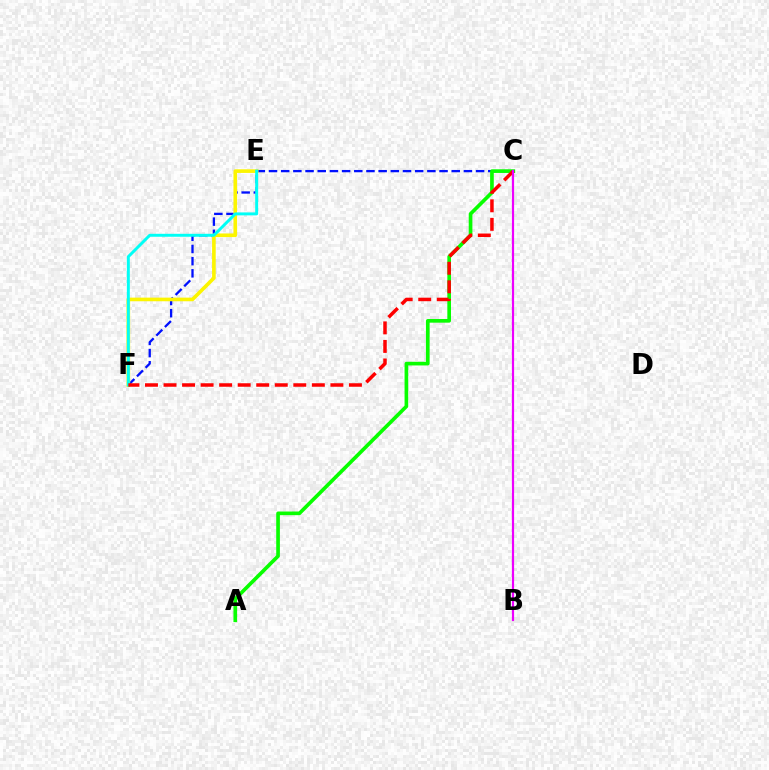{('C', 'F'): [{'color': '#0010ff', 'line_style': 'dashed', 'thickness': 1.65}, {'color': '#ff0000', 'line_style': 'dashed', 'thickness': 2.52}], ('A', 'C'): [{'color': '#08ff00', 'line_style': 'solid', 'thickness': 2.64}], ('E', 'F'): [{'color': '#fcf500', 'line_style': 'solid', 'thickness': 2.61}, {'color': '#00fff6', 'line_style': 'solid', 'thickness': 2.12}], ('B', 'C'): [{'color': '#ee00ff', 'line_style': 'solid', 'thickness': 1.58}]}